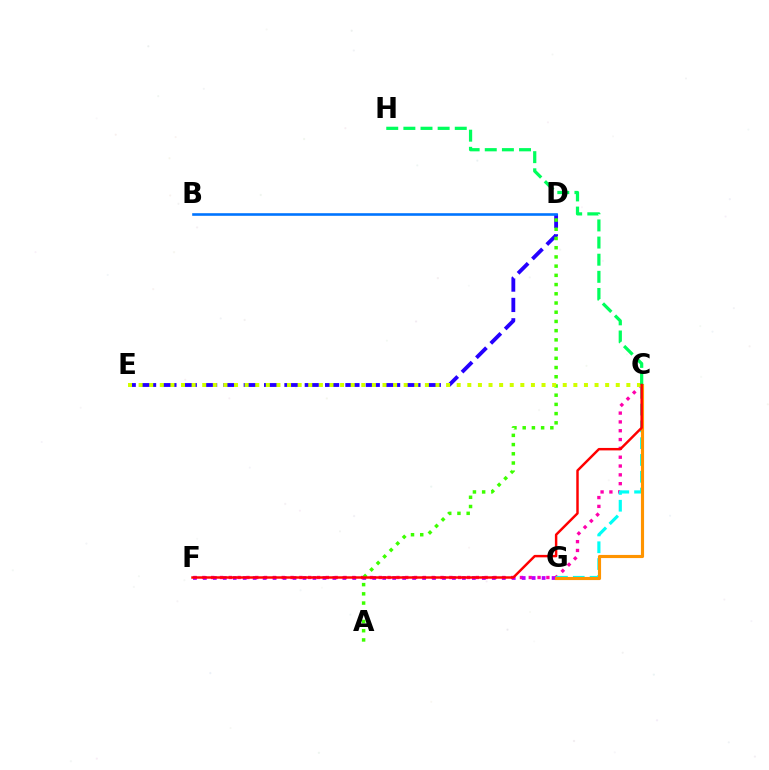{('C', 'F'): [{'color': '#ff00ac', 'line_style': 'dotted', 'thickness': 2.4}, {'color': '#ff0000', 'line_style': 'solid', 'thickness': 1.77}], ('C', 'G'): [{'color': '#00fff6', 'line_style': 'dashed', 'thickness': 2.28}, {'color': '#ff9400', 'line_style': 'solid', 'thickness': 2.26}], ('F', 'G'): [{'color': '#b900ff', 'line_style': 'dotted', 'thickness': 2.71}], ('D', 'E'): [{'color': '#2500ff', 'line_style': 'dashed', 'thickness': 2.76}], ('A', 'D'): [{'color': '#3dff00', 'line_style': 'dotted', 'thickness': 2.5}], ('C', 'E'): [{'color': '#d1ff00', 'line_style': 'dotted', 'thickness': 2.88}], ('B', 'D'): [{'color': '#0074ff', 'line_style': 'solid', 'thickness': 1.88}], ('C', 'H'): [{'color': '#00ff5c', 'line_style': 'dashed', 'thickness': 2.33}]}